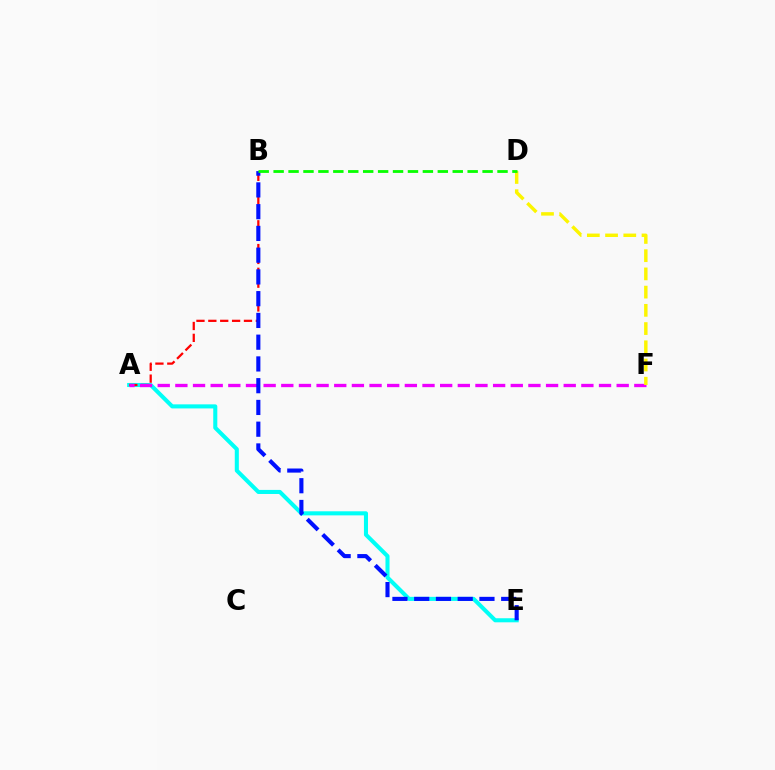{('A', 'E'): [{'color': '#00fff6', 'line_style': 'solid', 'thickness': 2.93}], ('A', 'B'): [{'color': '#ff0000', 'line_style': 'dashed', 'thickness': 1.61}], ('A', 'F'): [{'color': '#ee00ff', 'line_style': 'dashed', 'thickness': 2.4}], ('D', 'F'): [{'color': '#fcf500', 'line_style': 'dashed', 'thickness': 2.48}], ('B', 'E'): [{'color': '#0010ff', 'line_style': 'dashed', 'thickness': 2.96}], ('B', 'D'): [{'color': '#08ff00', 'line_style': 'dashed', 'thickness': 2.03}]}